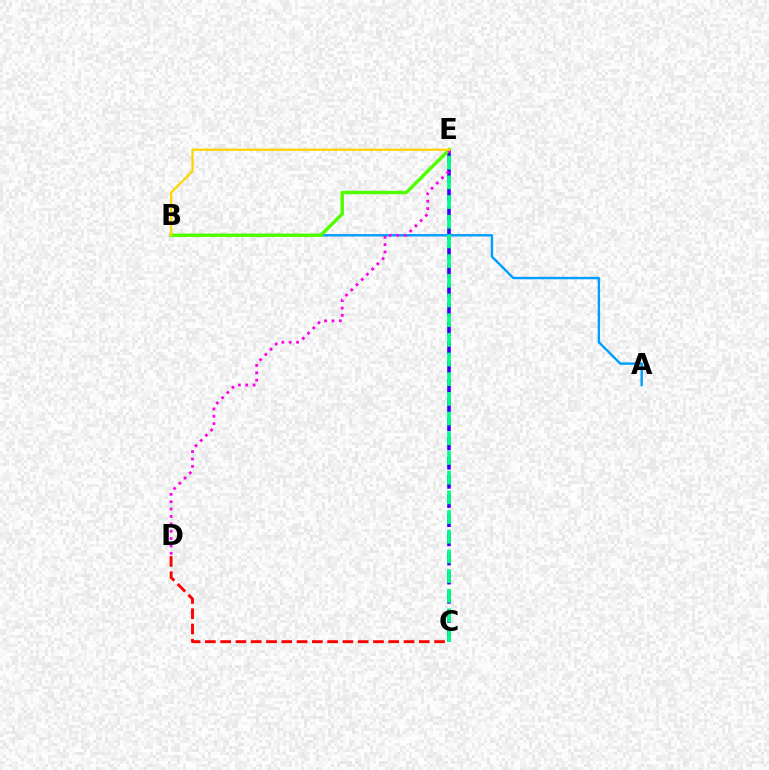{('C', 'E'): [{'color': '#3700ff', 'line_style': 'dashed', 'thickness': 2.6}, {'color': '#00ff86', 'line_style': 'dashed', 'thickness': 2.67}], ('A', 'B'): [{'color': '#009eff', 'line_style': 'solid', 'thickness': 1.74}], ('B', 'E'): [{'color': '#4fff00', 'line_style': 'solid', 'thickness': 2.48}, {'color': '#ffd500', 'line_style': 'solid', 'thickness': 1.62}], ('D', 'E'): [{'color': '#ff00ed', 'line_style': 'dotted', 'thickness': 2.0}], ('C', 'D'): [{'color': '#ff0000', 'line_style': 'dashed', 'thickness': 2.08}]}